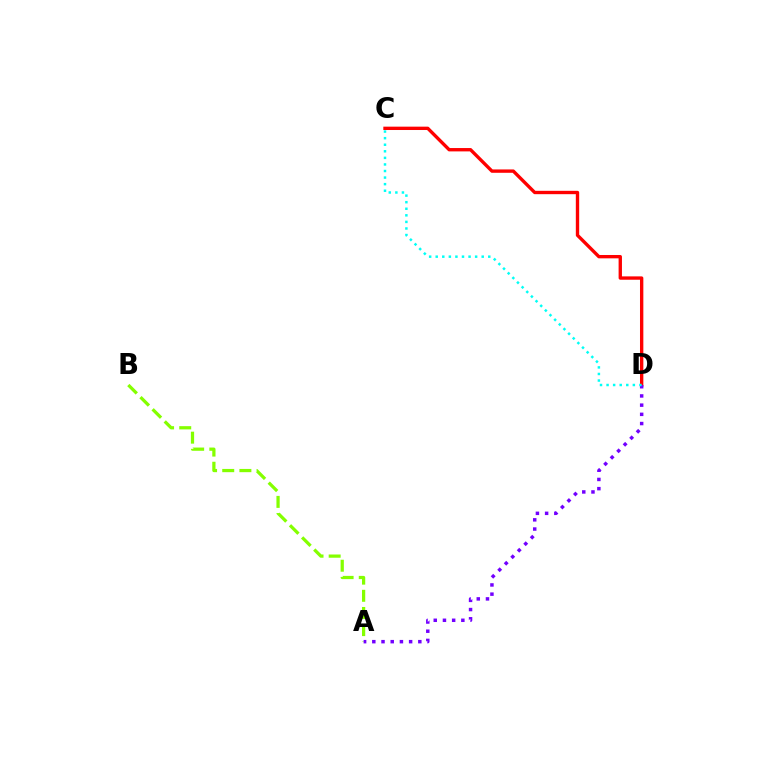{('A', 'B'): [{'color': '#84ff00', 'line_style': 'dashed', 'thickness': 2.33}], ('C', 'D'): [{'color': '#ff0000', 'line_style': 'solid', 'thickness': 2.42}, {'color': '#00fff6', 'line_style': 'dotted', 'thickness': 1.79}], ('A', 'D'): [{'color': '#7200ff', 'line_style': 'dotted', 'thickness': 2.5}]}